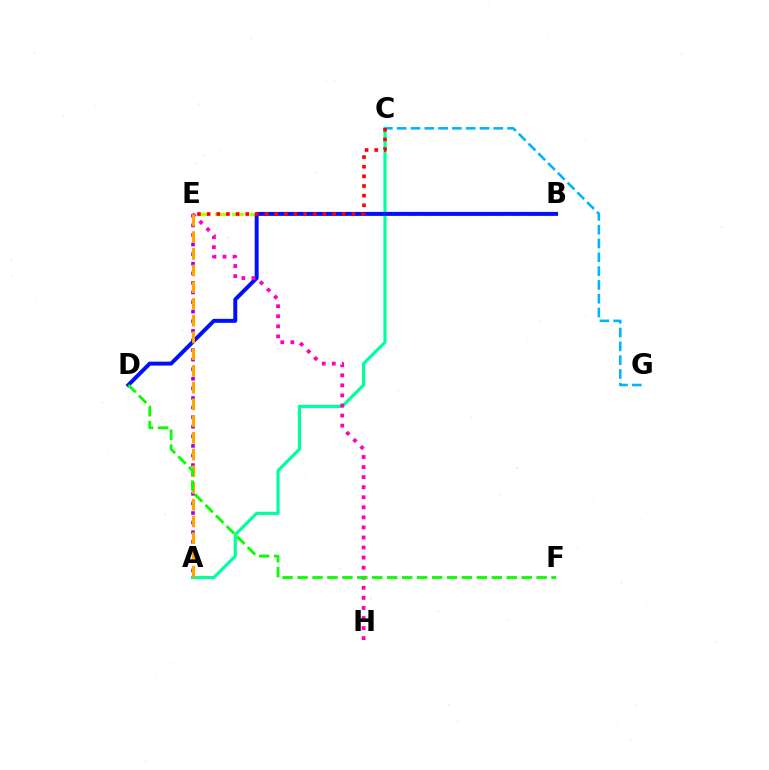{('A', 'C'): [{'color': '#00ff9d', 'line_style': 'solid', 'thickness': 2.28}], ('B', 'E'): [{'color': '#b3ff00', 'line_style': 'dashed', 'thickness': 2.36}], ('A', 'E'): [{'color': '#9b00ff', 'line_style': 'dotted', 'thickness': 2.6}, {'color': '#ffa500', 'line_style': 'dashed', 'thickness': 2.27}], ('C', 'G'): [{'color': '#00b5ff', 'line_style': 'dashed', 'thickness': 1.88}], ('B', 'D'): [{'color': '#0010ff', 'line_style': 'solid', 'thickness': 2.85}], ('C', 'E'): [{'color': '#ff0000', 'line_style': 'dotted', 'thickness': 2.62}], ('E', 'H'): [{'color': '#ff00bd', 'line_style': 'dotted', 'thickness': 2.73}], ('D', 'F'): [{'color': '#08ff00', 'line_style': 'dashed', 'thickness': 2.03}]}